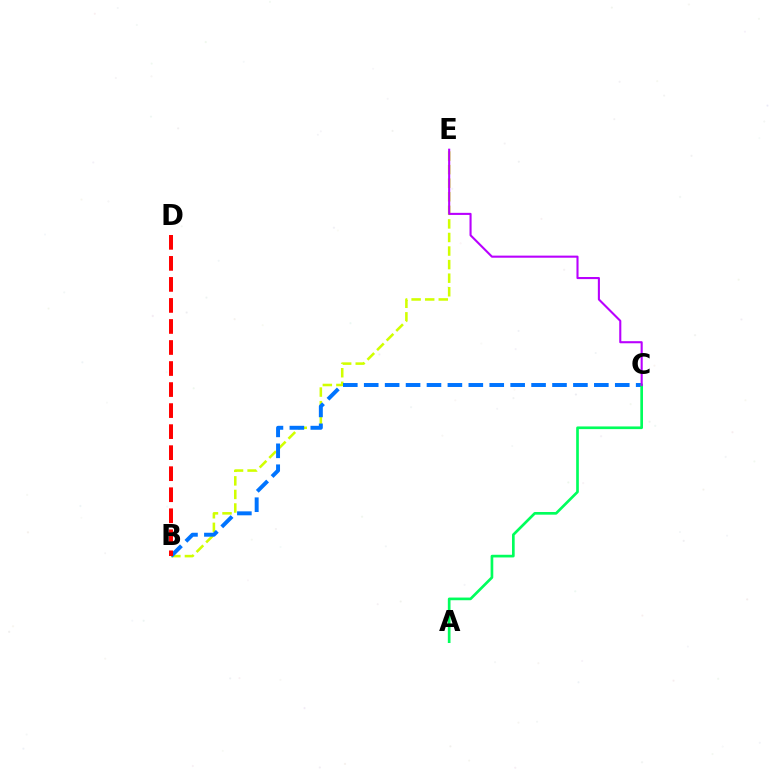{('B', 'E'): [{'color': '#d1ff00', 'line_style': 'dashed', 'thickness': 1.84}], ('B', 'C'): [{'color': '#0074ff', 'line_style': 'dashed', 'thickness': 2.84}], ('A', 'C'): [{'color': '#00ff5c', 'line_style': 'solid', 'thickness': 1.92}], ('C', 'E'): [{'color': '#b900ff', 'line_style': 'solid', 'thickness': 1.51}], ('B', 'D'): [{'color': '#ff0000', 'line_style': 'dashed', 'thickness': 2.86}]}